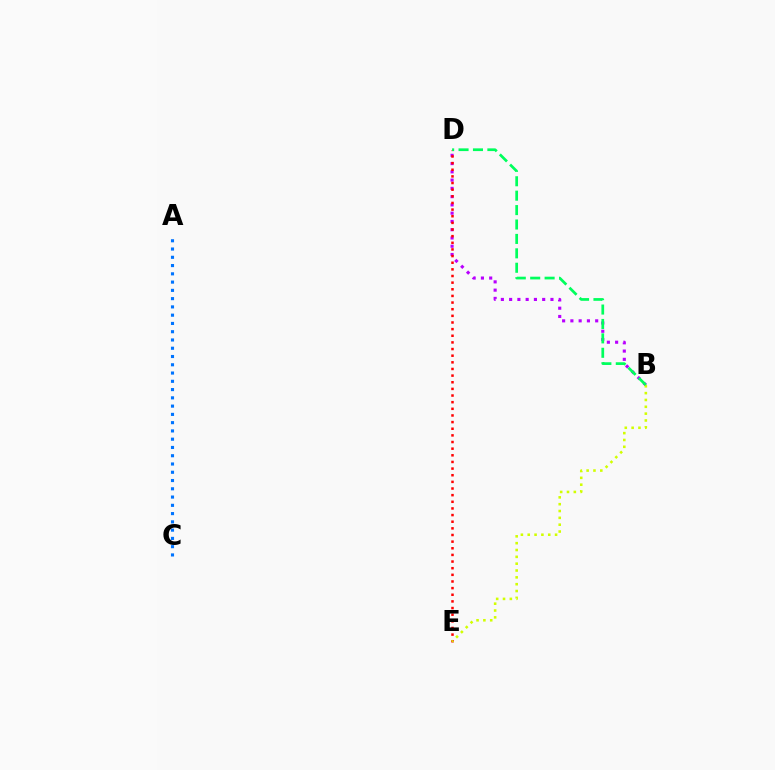{('B', 'D'): [{'color': '#b900ff', 'line_style': 'dotted', 'thickness': 2.25}, {'color': '#00ff5c', 'line_style': 'dashed', 'thickness': 1.96}], ('D', 'E'): [{'color': '#ff0000', 'line_style': 'dotted', 'thickness': 1.8}], ('A', 'C'): [{'color': '#0074ff', 'line_style': 'dotted', 'thickness': 2.25}], ('B', 'E'): [{'color': '#d1ff00', 'line_style': 'dotted', 'thickness': 1.86}]}